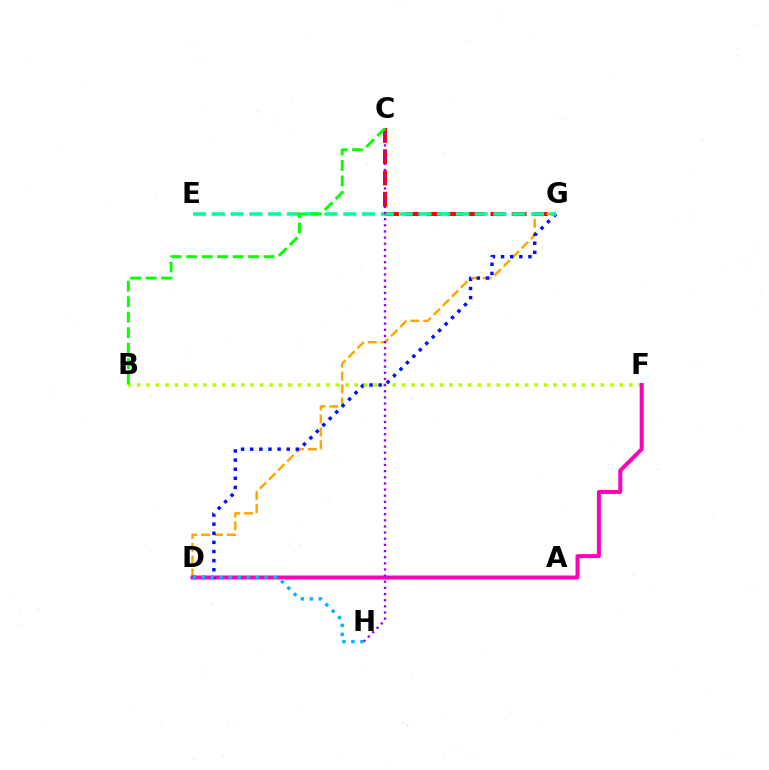{('C', 'G'): [{'color': '#ff0000', 'line_style': 'dashed', 'thickness': 2.89}], ('B', 'F'): [{'color': '#b3ff00', 'line_style': 'dotted', 'thickness': 2.57}], ('D', 'G'): [{'color': '#ffa500', 'line_style': 'dashed', 'thickness': 1.75}, {'color': '#0010ff', 'line_style': 'dotted', 'thickness': 2.48}], ('D', 'F'): [{'color': '#ff00bd', 'line_style': 'solid', 'thickness': 2.86}], ('E', 'G'): [{'color': '#00ff9d', 'line_style': 'dashed', 'thickness': 2.55}], ('D', 'H'): [{'color': '#00b5ff', 'line_style': 'dotted', 'thickness': 2.44}], ('B', 'C'): [{'color': '#08ff00', 'line_style': 'dashed', 'thickness': 2.1}], ('C', 'H'): [{'color': '#9b00ff', 'line_style': 'dotted', 'thickness': 1.67}]}